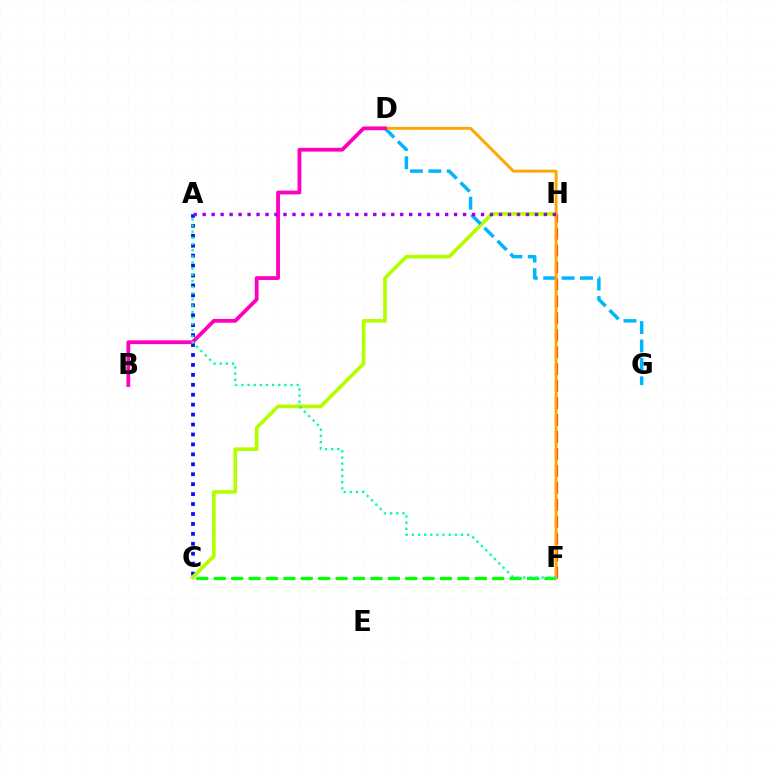{('A', 'C'): [{'color': '#0010ff', 'line_style': 'dotted', 'thickness': 2.7}], ('C', 'H'): [{'color': '#b3ff00', 'line_style': 'solid', 'thickness': 2.65}], ('D', 'G'): [{'color': '#00b5ff', 'line_style': 'dashed', 'thickness': 2.5}], ('F', 'H'): [{'color': '#ff0000', 'line_style': 'dashed', 'thickness': 2.3}], ('C', 'F'): [{'color': '#08ff00', 'line_style': 'dashed', 'thickness': 2.36}], ('D', 'F'): [{'color': '#ffa500', 'line_style': 'solid', 'thickness': 2.09}], ('B', 'D'): [{'color': '#ff00bd', 'line_style': 'solid', 'thickness': 2.74}], ('A', 'H'): [{'color': '#9b00ff', 'line_style': 'dotted', 'thickness': 2.44}], ('A', 'F'): [{'color': '#00ff9d', 'line_style': 'dotted', 'thickness': 1.67}]}